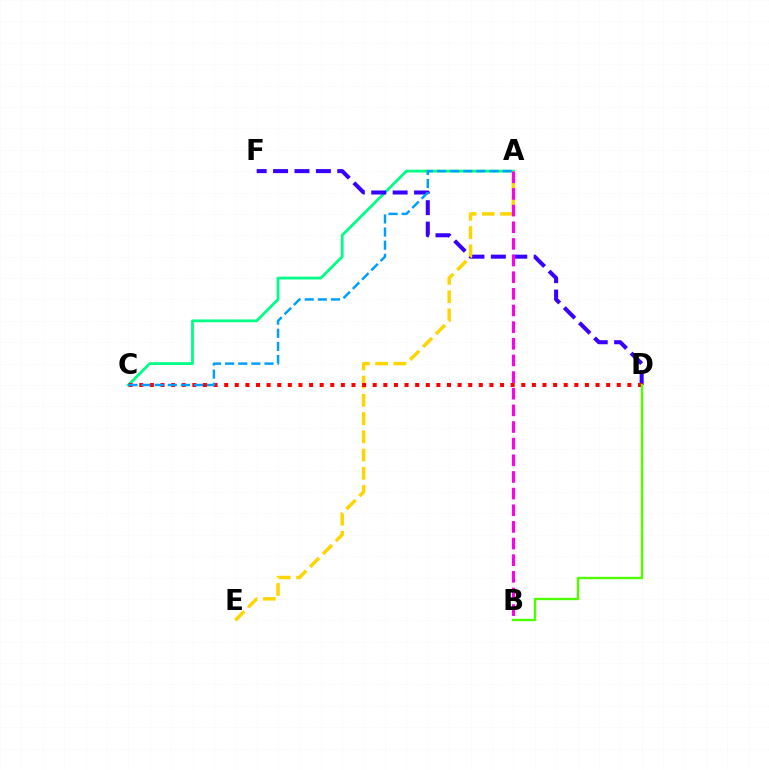{('A', 'C'): [{'color': '#00ff86', 'line_style': 'solid', 'thickness': 2.01}, {'color': '#009eff', 'line_style': 'dashed', 'thickness': 1.78}], ('D', 'F'): [{'color': '#3700ff', 'line_style': 'dashed', 'thickness': 2.91}], ('A', 'E'): [{'color': '#ffd500', 'line_style': 'dashed', 'thickness': 2.48}], ('C', 'D'): [{'color': '#ff0000', 'line_style': 'dotted', 'thickness': 2.88}], ('A', 'B'): [{'color': '#ff00ed', 'line_style': 'dashed', 'thickness': 2.26}], ('B', 'D'): [{'color': '#4fff00', 'line_style': 'solid', 'thickness': 1.72}]}